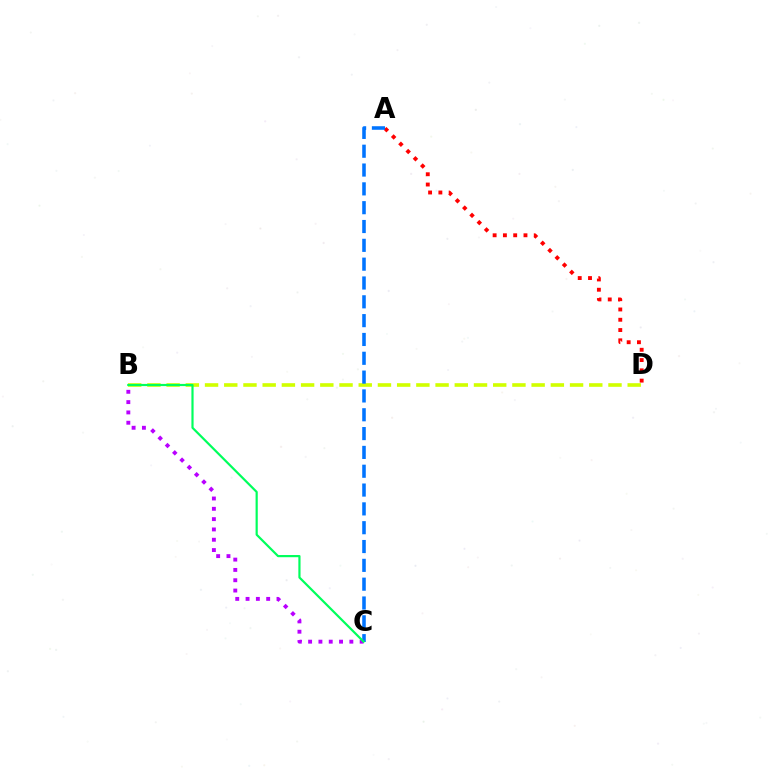{('A', 'D'): [{'color': '#ff0000', 'line_style': 'dotted', 'thickness': 2.79}], ('B', 'D'): [{'color': '#d1ff00', 'line_style': 'dashed', 'thickness': 2.61}], ('A', 'C'): [{'color': '#0074ff', 'line_style': 'dashed', 'thickness': 2.56}], ('B', 'C'): [{'color': '#b900ff', 'line_style': 'dotted', 'thickness': 2.8}, {'color': '#00ff5c', 'line_style': 'solid', 'thickness': 1.58}]}